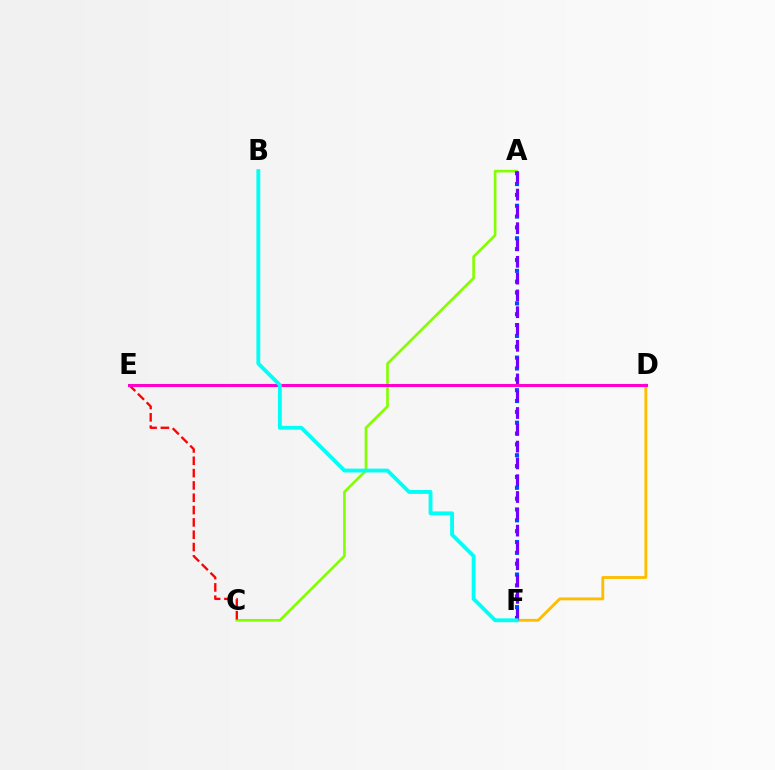{('A', 'C'): [{'color': '#84ff00', 'line_style': 'solid', 'thickness': 1.91}], ('A', 'F'): [{'color': '#004bff', 'line_style': 'dotted', 'thickness': 2.95}, {'color': '#7200ff', 'line_style': 'dashed', 'thickness': 2.28}], ('D', 'E'): [{'color': '#00ff39', 'line_style': 'solid', 'thickness': 1.93}, {'color': '#ff00cf', 'line_style': 'solid', 'thickness': 2.19}], ('D', 'F'): [{'color': '#ffbd00', 'line_style': 'solid', 'thickness': 2.06}], ('C', 'E'): [{'color': '#ff0000', 'line_style': 'dashed', 'thickness': 1.67}], ('B', 'F'): [{'color': '#00fff6', 'line_style': 'solid', 'thickness': 2.77}]}